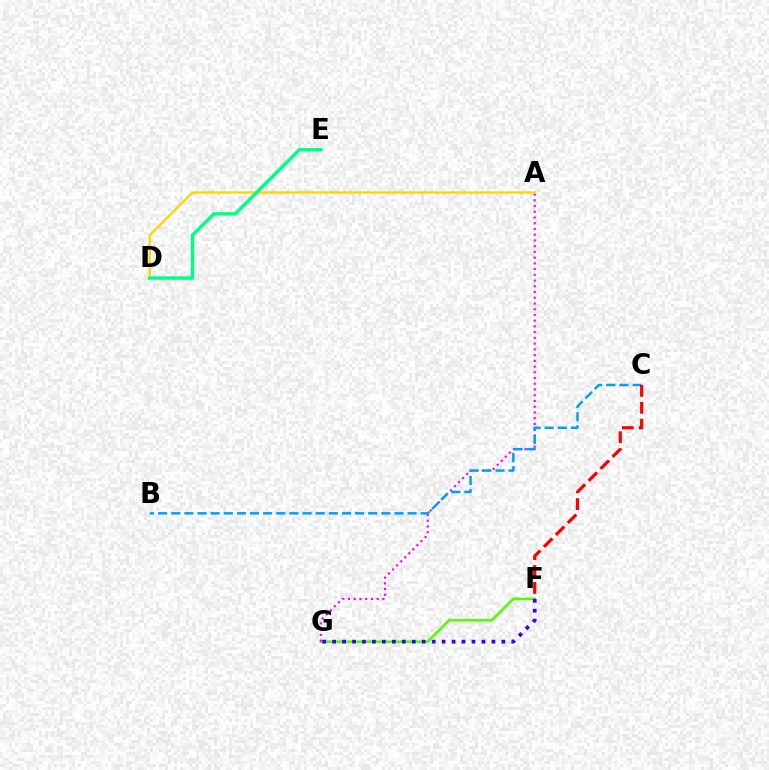{('F', 'G'): [{'color': '#4fff00', 'line_style': 'solid', 'thickness': 1.86}, {'color': '#3700ff', 'line_style': 'dotted', 'thickness': 2.7}], ('A', 'G'): [{'color': '#ff00ed', 'line_style': 'dotted', 'thickness': 1.56}], ('B', 'C'): [{'color': '#009eff', 'line_style': 'dashed', 'thickness': 1.78}], ('A', 'D'): [{'color': '#ffd500', 'line_style': 'solid', 'thickness': 1.65}], ('C', 'F'): [{'color': '#ff0000', 'line_style': 'dashed', 'thickness': 2.3}], ('D', 'E'): [{'color': '#00ff86', 'line_style': 'solid', 'thickness': 2.5}]}